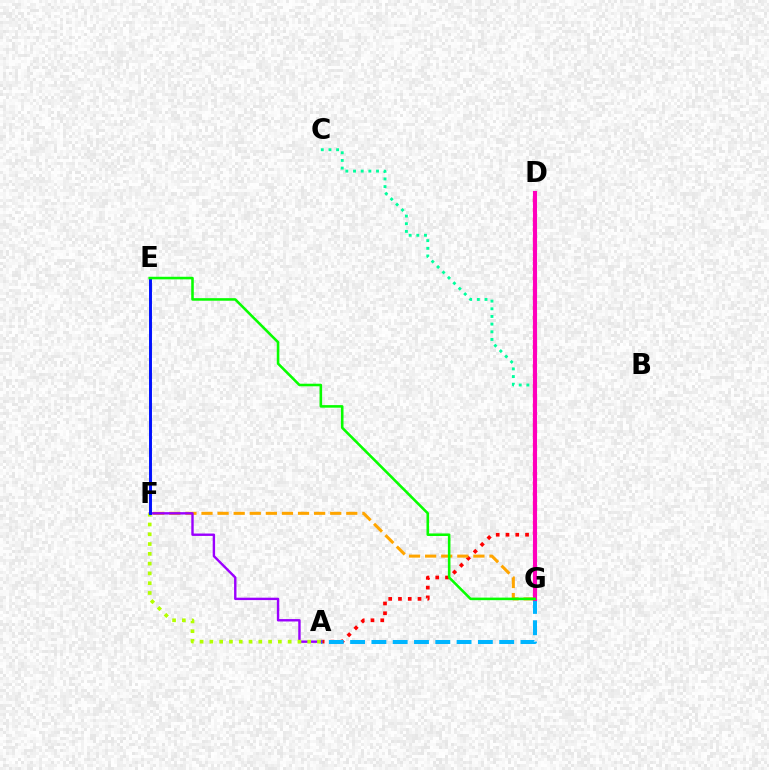{('A', 'D'): [{'color': '#ff0000', 'line_style': 'dotted', 'thickness': 2.66}], ('F', 'G'): [{'color': '#ffa500', 'line_style': 'dashed', 'thickness': 2.19}], ('A', 'G'): [{'color': '#00b5ff', 'line_style': 'dashed', 'thickness': 2.89}], ('A', 'F'): [{'color': '#9b00ff', 'line_style': 'solid', 'thickness': 1.73}, {'color': '#b3ff00', 'line_style': 'dotted', 'thickness': 2.66}], ('C', 'G'): [{'color': '#00ff9d', 'line_style': 'dotted', 'thickness': 2.08}], ('D', 'G'): [{'color': '#ff00bd', 'line_style': 'solid', 'thickness': 2.97}], ('E', 'F'): [{'color': '#0010ff', 'line_style': 'solid', 'thickness': 2.12}], ('E', 'G'): [{'color': '#08ff00', 'line_style': 'solid', 'thickness': 1.85}]}